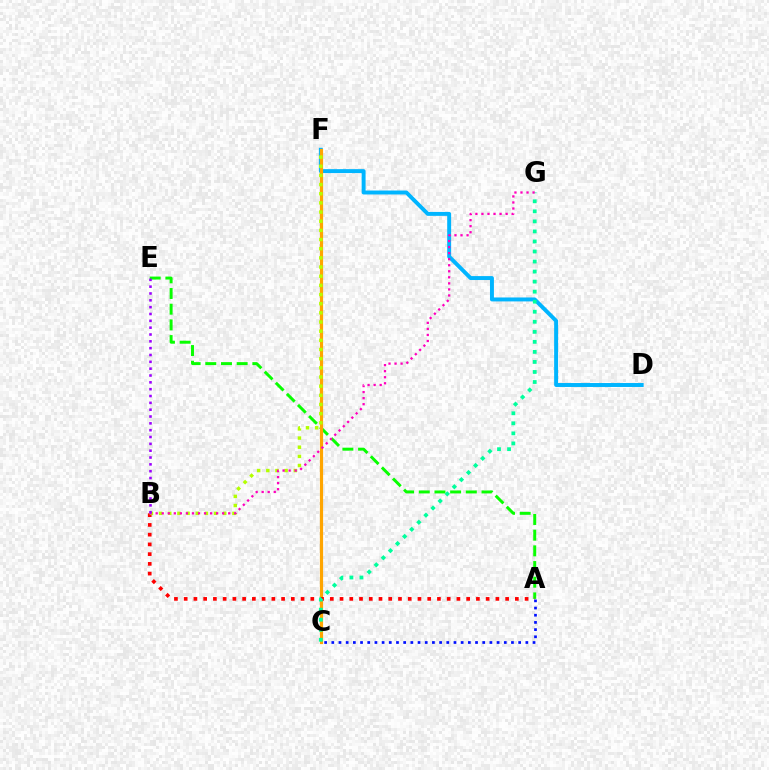{('A', 'E'): [{'color': '#08ff00', 'line_style': 'dashed', 'thickness': 2.13}], ('D', 'F'): [{'color': '#00b5ff', 'line_style': 'solid', 'thickness': 2.84}], ('C', 'F'): [{'color': '#ffa500', 'line_style': 'solid', 'thickness': 2.3}], ('A', 'B'): [{'color': '#ff0000', 'line_style': 'dotted', 'thickness': 2.65}], ('B', 'F'): [{'color': '#b3ff00', 'line_style': 'dotted', 'thickness': 2.49}], ('C', 'G'): [{'color': '#00ff9d', 'line_style': 'dotted', 'thickness': 2.73}], ('B', 'G'): [{'color': '#ff00bd', 'line_style': 'dotted', 'thickness': 1.64}], ('A', 'C'): [{'color': '#0010ff', 'line_style': 'dotted', 'thickness': 1.95}], ('B', 'E'): [{'color': '#9b00ff', 'line_style': 'dotted', 'thickness': 1.86}]}